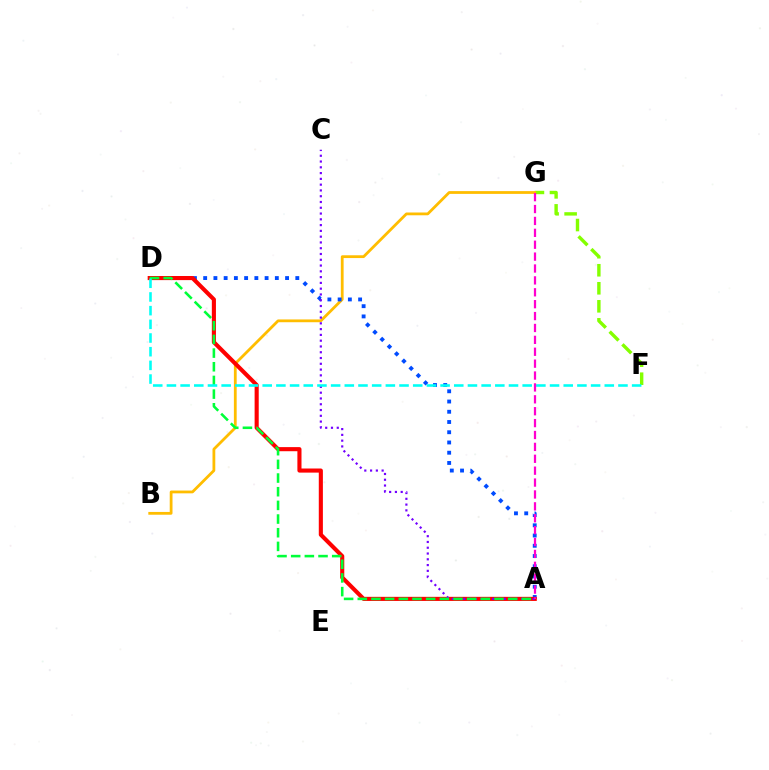{('F', 'G'): [{'color': '#84ff00', 'line_style': 'dashed', 'thickness': 2.45}], ('B', 'G'): [{'color': '#ffbd00', 'line_style': 'solid', 'thickness': 2.01}], ('A', 'D'): [{'color': '#004bff', 'line_style': 'dotted', 'thickness': 2.78}, {'color': '#ff0000', 'line_style': 'solid', 'thickness': 2.96}, {'color': '#00ff39', 'line_style': 'dashed', 'thickness': 1.86}], ('A', 'C'): [{'color': '#7200ff', 'line_style': 'dotted', 'thickness': 1.57}], ('D', 'F'): [{'color': '#00fff6', 'line_style': 'dashed', 'thickness': 1.86}], ('A', 'G'): [{'color': '#ff00cf', 'line_style': 'dashed', 'thickness': 1.62}]}